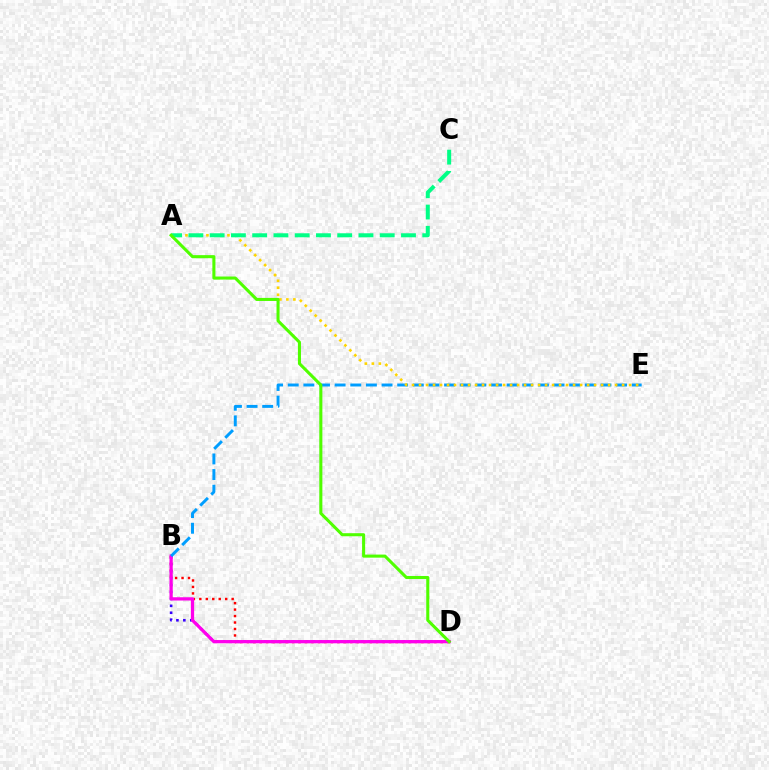{('B', 'D'): [{'color': '#3700ff', 'line_style': 'dotted', 'thickness': 1.88}, {'color': '#ff0000', 'line_style': 'dotted', 'thickness': 1.76}, {'color': '#ff00ed', 'line_style': 'solid', 'thickness': 2.35}], ('B', 'E'): [{'color': '#009eff', 'line_style': 'dashed', 'thickness': 2.12}], ('A', 'E'): [{'color': '#ffd500', 'line_style': 'dotted', 'thickness': 1.9}], ('A', 'C'): [{'color': '#00ff86', 'line_style': 'dashed', 'thickness': 2.89}], ('A', 'D'): [{'color': '#4fff00', 'line_style': 'solid', 'thickness': 2.21}]}